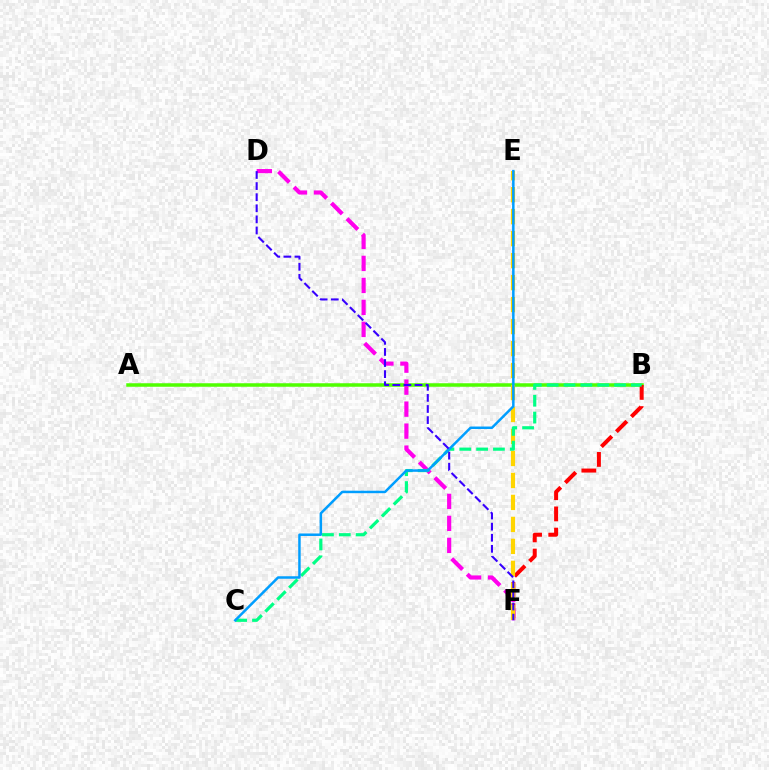{('A', 'B'): [{'color': '#4fff00', 'line_style': 'solid', 'thickness': 2.52}], ('B', 'F'): [{'color': '#ff0000', 'line_style': 'dashed', 'thickness': 2.88}], ('D', 'F'): [{'color': '#ff00ed', 'line_style': 'dashed', 'thickness': 2.99}, {'color': '#3700ff', 'line_style': 'dashed', 'thickness': 1.51}], ('E', 'F'): [{'color': '#ffd500', 'line_style': 'dashed', 'thickness': 2.99}], ('B', 'C'): [{'color': '#00ff86', 'line_style': 'dashed', 'thickness': 2.29}], ('C', 'E'): [{'color': '#009eff', 'line_style': 'solid', 'thickness': 1.8}]}